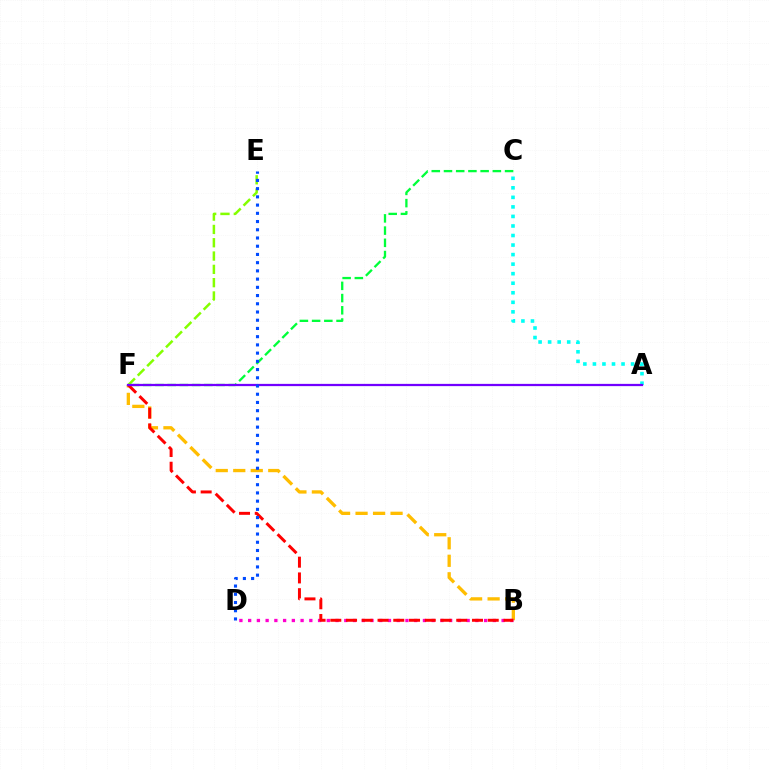{('E', 'F'): [{'color': '#84ff00', 'line_style': 'dashed', 'thickness': 1.81}], ('C', 'F'): [{'color': '#00ff39', 'line_style': 'dashed', 'thickness': 1.66}], ('B', 'F'): [{'color': '#ffbd00', 'line_style': 'dashed', 'thickness': 2.38}, {'color': '#ff0000', 'line_style': 'dashed', 'thickness': 2.14}], ('A', 'C'): [{'color': '#00fff6', 'line_style': 'dotted', 'thickness': 2.59}], ('B', 'D'): [{'color': '#ff00cf', 'line_style': 'dotted', 'thickness': 2.37}], ('A', 'F'): [{'color': '#7200ff', 'line_style': 'solid', 'thickness': 1.62}], ('D', 'E'): [{'color': '#004bff', 'line_style': 'dotted', 'thickness': 2.23}]}